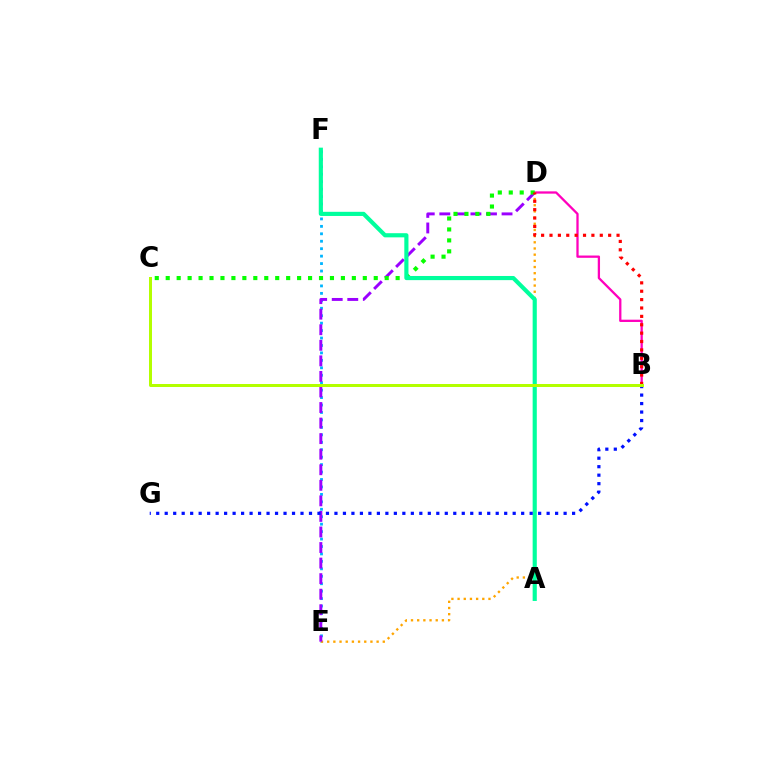{('B', 'D'): [{'color': '#ff00bd', 'line_style': 'solid', 'thickness': 1.65}, {'color': '#ff0000', 'line_style': 'dotted', 'thickness': 2.28}], ('E', 'F'): [{'color': '#00b5ff', 'line_style': 'dotted', 'thickness': 2.02}], ('D', 'E'): [{'color': '#ffa500', 'line_style': 'dotted', 'thickness': 1.68}, {'color': '#9b00ff', 'line_style': 'dashed', 'thickness': 2.11}], ('C', 'D'): [{'color': '#08ff00', 'line_style': 'dotted', 'thickness': 2.97}], ('A', 'F'): [{'color': '#00ff9d', 'line_style': 'solid', 'thickness': 2.99}], ('B', 'G'): [{'color': '#0010ff', 'line_style': 'dotted', 'thickness': 2.31}], ('B', 'C'): [{'color': '#b3ff00', 'line_style': 'solid', 'thickness': 2.16}]}